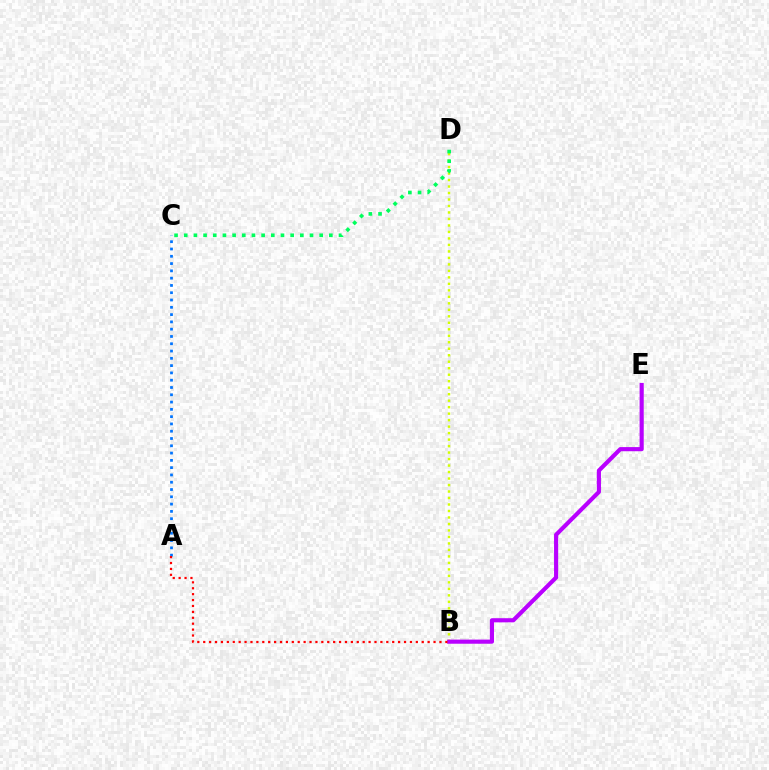{('B', 'D'): [{'color': '#d1ff00', 'line_style': 'dotted', 'thickness': 1.76}], ('B', 'E'): [{'color': '#b900ff', 'line_style': 'solid', 'thickness': 2.98}], ('A', 'C'): [{'color': '#0074ff', 'line_style': 'dotted', 'thickness': 1.98}], ('A', 'B'): [{'color': '#ff0000', 'line_style': 'dotted', 'thickness': 1.6}], ('C', 'D'): [{'color': '#00ff5c', 'line_style': 'dotted', 'thickness': 2.63}]}